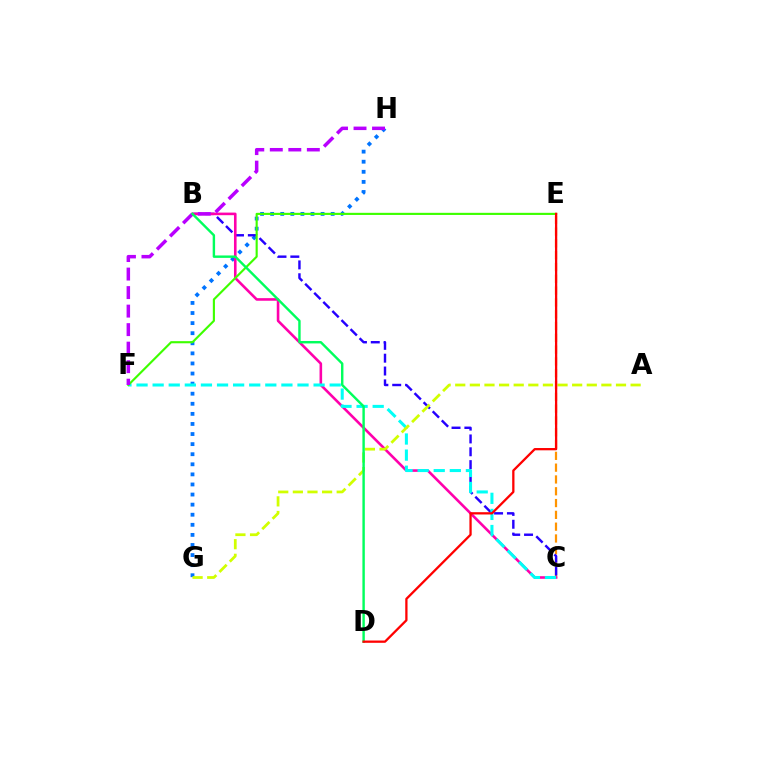{('G', 'H'): [{'color': '#0074ff', 'line_style': 'dotted', 'thickness': 2.74}], ('C', 'E'): [{'color': '#ff9400', 'line_style': 'dashed', 'thickness': 1.6}], ('B', 'C'): [{'color': '#2500ff', 'line_style': 'dashed', 'thickness': 1.74}, {'color': '#ff00ac', 'line_style': 'solid', 'thickness': 1.87}], ('C', 'F'): [{'color': '#00fff6', 'line_style': 'dashed', 'thickness': 2.19}], ('E', 'F'): [{'color': '#3dff00', 'line_style': 'solid', 'thickness': 1.54}], ('A', 'G'): [{'color': '#d1ff00', 'line_style': 'dashed', 'thickness': 1.99}], ('F', 'H'): [{'color': '#b900ff', 'line_style': 'dashed', 'thickness': 2.52}], ('B', 'D'): [{'color': '#00ff5c', 'line_style': 'solid', 'thickness': 1.74}], ('D', 'E'): [{'color': '#ff0000', 'line_style': 'solid', 'thickness': 1.64}]}